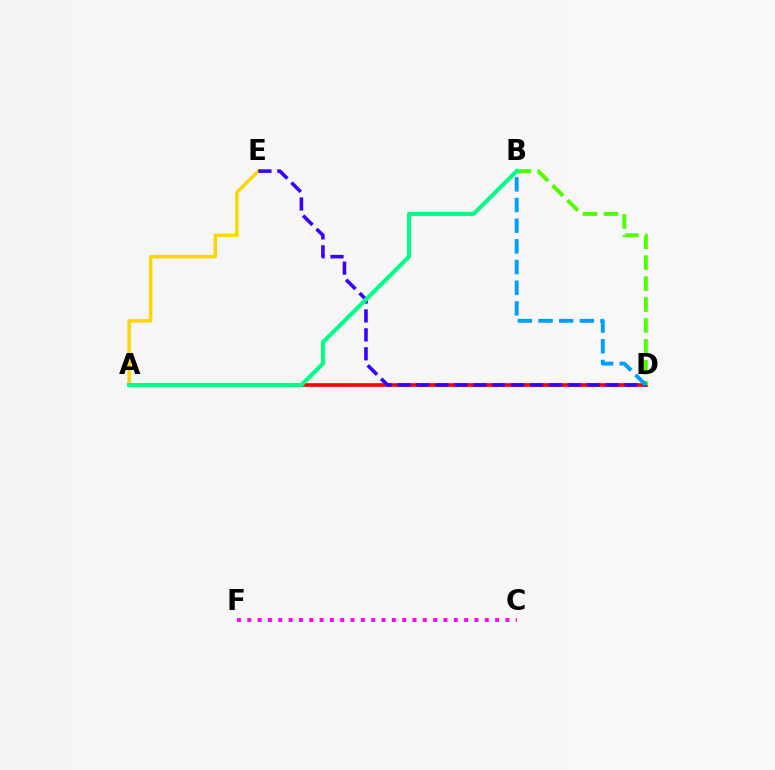{('A', 'D'): [{'color': '#ff0000', 'line_style': 'solid', 'thickness': 2.63}], ('A', 'E'): [{'color': '#ffd500', 'line_style': 'solid', 'thickness': 2.46}], ('B', 'D'): [{'color': '#4fff00', 'line_style': 'dashed', 'thickness': 2.84}, {'color': '#009eff', 'line_style': 'dashed', 'thickness': 2.81}], ('C', 'F'): [{'color': '#ff00ed', 'line_style': 'dotted', 'thickness': 2.81}], ('D', 'E'): [{'color': '#3700ff', 'line_style': 'dashed', 'thickness': 2.57}], ('A', 'B'): [{'color': '#00ff86', 'line_style': 'solid', 'thickness': 2.95}]}